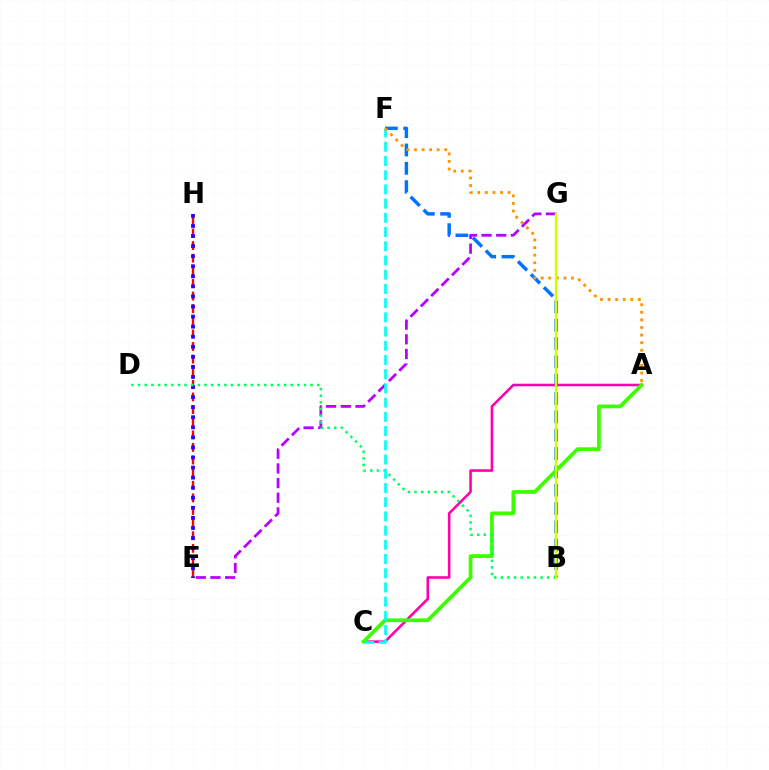{('B', 'F'): [{'color': '#0074ff', 'line_style': 'dashed', 'thickness': 2.49}], ('A', 'C'): [{'color': '#ff00ac', 'line_style': 'solid', 'thickness': 1.86}, {'color': '#3dff00', 'line_style': 'solid', 'thickness': 2.7}], ('E', 'G'): [{'color': '#b900ff', 'line_style': 'dashed', 'thickness': 1.99}], ('E', 'H'): [{'color': '#ff0000', 'line_style': 'dashed', 'thickness': 1.71}, {'color': '#2500ff', 'line_style': 'dotted', 'thickness': 2.74}], ('B', 'D'): [{'color': '#00ff5c', 'line_style': 'dotted', 'thickness': 1.8}], ('C', 'F'): [{'color': '#00fff6', 'line_style': 'dashed', 'thickness': 1.93}], ('A', 'F'): [{'color': '#ff9400', 'line_style': 'dotted', 'thickness': 2.06}], ('B', 'G'): [{'color': '#d1ff00', 'line_style': 'solid', 'thickness': 1.71}]}